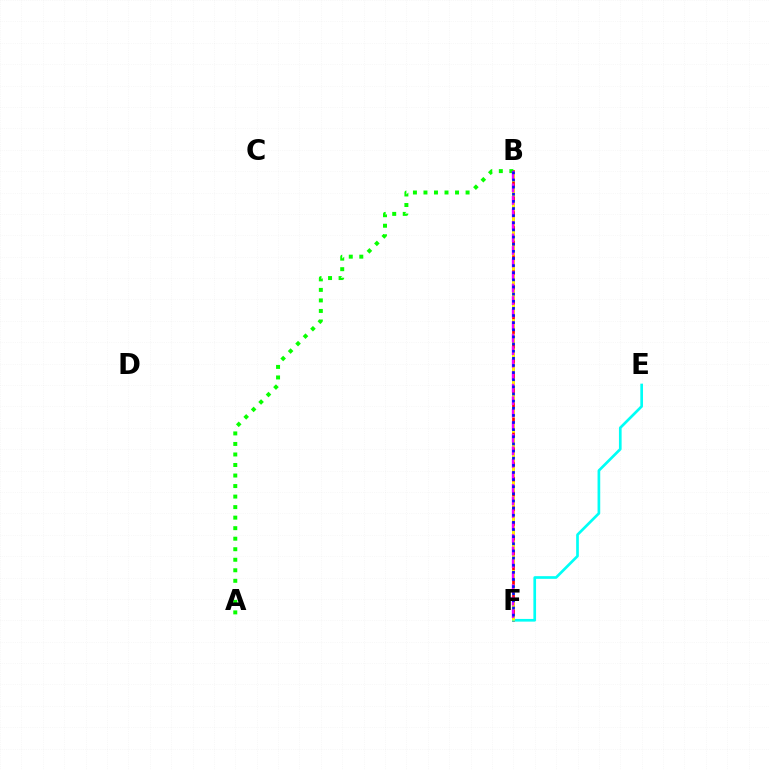{('B', 'F'): [{'color': '#ff0000', 'line_style': 'solid', 'thickness': 1.94}, {'color': '#fcf500', 'line_style': 'dashed', 'thickness': 2.01}, {'color': '#ee00ff', 'line_style': 'dashed', 'thickness': 1.7}, {'color': '#0010ff', 'line_style': 'dotted', 'thickness': 1.94}], ('E', 'F'): [{'color': '#00fff6', 'line_style': 'solid', 'thickness': 1.93}], ('A', 'B'): [{'color': '#08ff00', 'line_style': 'dotted', 'thickness': 2.86}]}